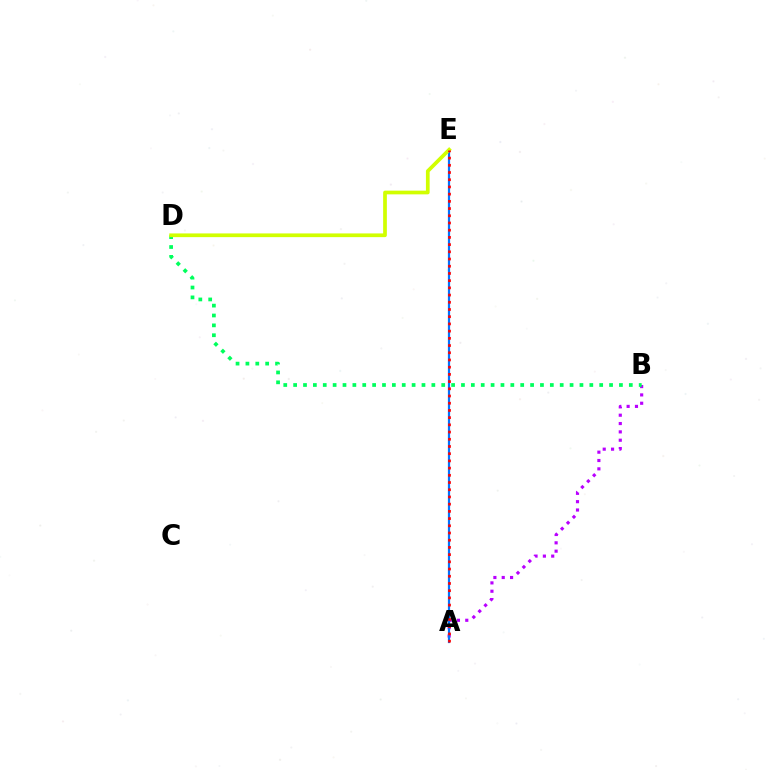{('A', 'B'): [{'color': '#b900ff', 'line_style': 'dotted', 'thickness': 2.27}], ('A', 'E'): [{'color': '#0074ff', 'line_style': 'solid', 'thickness': 1.59}, {'color': '#ff0000', 'line_style': 'dotted', 'thickness': 1.96}], ('B', 'D'): [{'color': '#00ff5c', 'line_style': 'dotted', 'thickness': 2.68}], ('D', 'E'): [{'color': '#d1ff00', 'line_style': 'solid', 'thickness': 2.67}]}